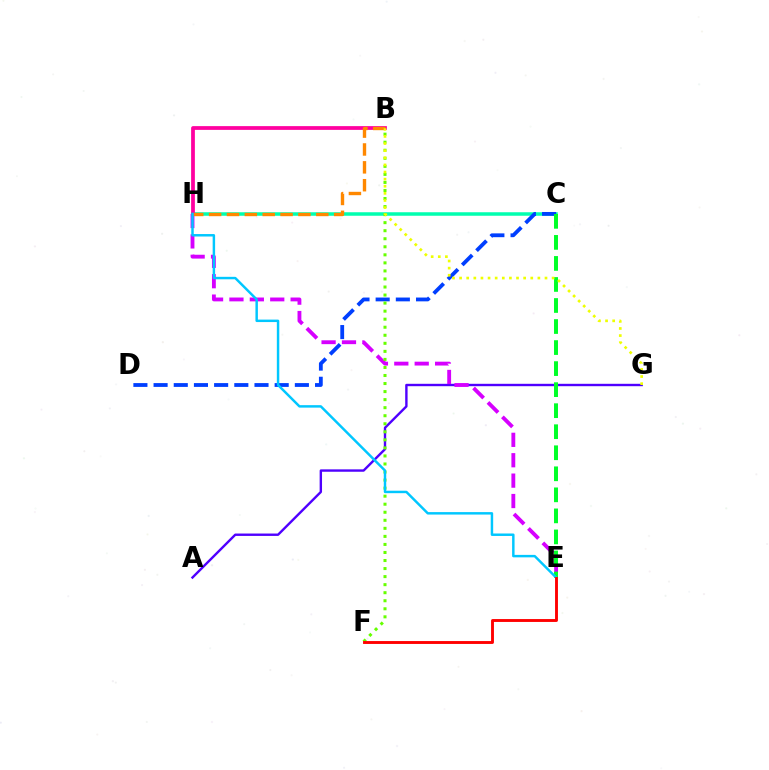{('C', 'H'): [{'color': '#00ffaf', 'line_style': 'solid', 'thickness': 2.53}], ('A', 'G'): [{'color': '#4f00ff', 'line_style': 'solid', 'thickness': 1.72}], ('E', 'H'): [{'color': '#d600ff', 'line_style': 'dashed', 'thickness': 2.77}, {'color': '#00c7ff', 'line_style': 'solid', 'thickness': 1.77}], ('B', 'H'): [{'color': '#ff00a0', 'line_style': 'solid', 'thickness': 2.71}, {'color': '#ff8800', 'line_style': 'dashed', 'thickness': 2.43}], ('C', 'D'): [{'color': '#003fff', 'line_style': 'dashed', 'thickness': 2.74}], ('B', 'F'): [{'color': '#66ff00', 'line_style': 'dotted', 'thickness': 2.19}], ('C', 'E'): [{'color': '#00ff27', 'line_style': 'dashed', 'thickness': 2.86}], ('B', 'G'): [{'color': '#eeff00', 'line_style': 'dotted', 'thickness': 1.93}], ('E', 'F'): [{'color': '#ff0000', 'line_style': 'solid', 'thickness': 2.07}]}